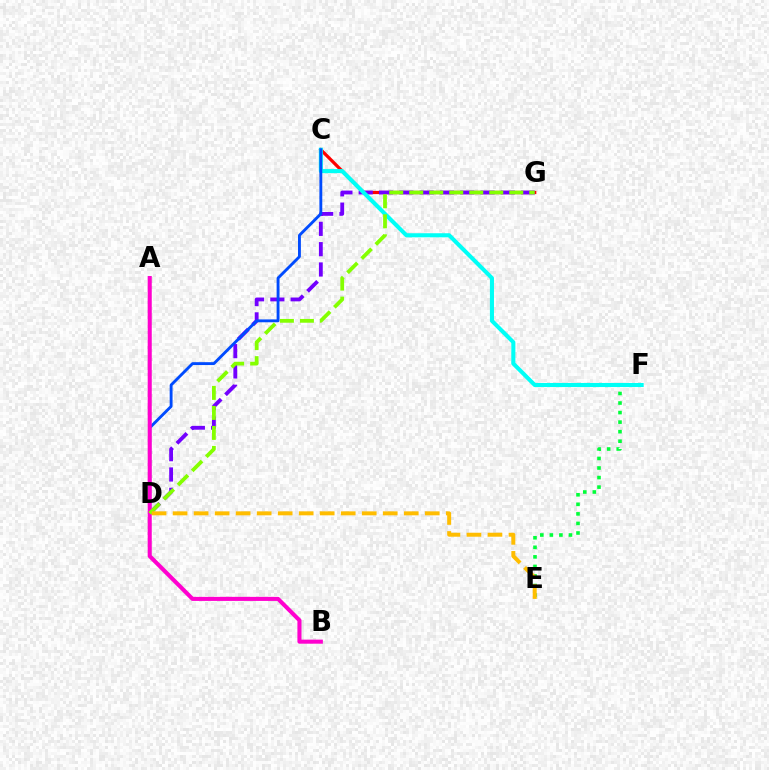{('C', 'G'): [{'color': '#ff0000', 'line_style': 'solid', 'thickness': 2.32}], ('D', 'G'): [{'color': '#7200ff', 'line_style': 'dashed', 'thickness': 2.76}, {'color': '#84ff00', 'line_style': 'dashed', 'thickness': 2.72}], ('E', 'F'): [{'color': '#00ff39', 'line_style': 'dotted', 'thickness': 2.6}], ('C', 'F'): [{'color': '#00fff6', 'line_style': 'solid', 'thickness': 2.93}], ('C', 'D'): [{'color': '#004bff', 'line_style': 'solid', 'thickness': 2.07}], ('A', 'B'): [{'color': '#ff00cf', 'line_style': 'solid', 'thickness': 2.93}], ('D', 'E'): [{'color': '#ffbd00', 'line_style': 'dashed', 'thickness': 2.86}]}